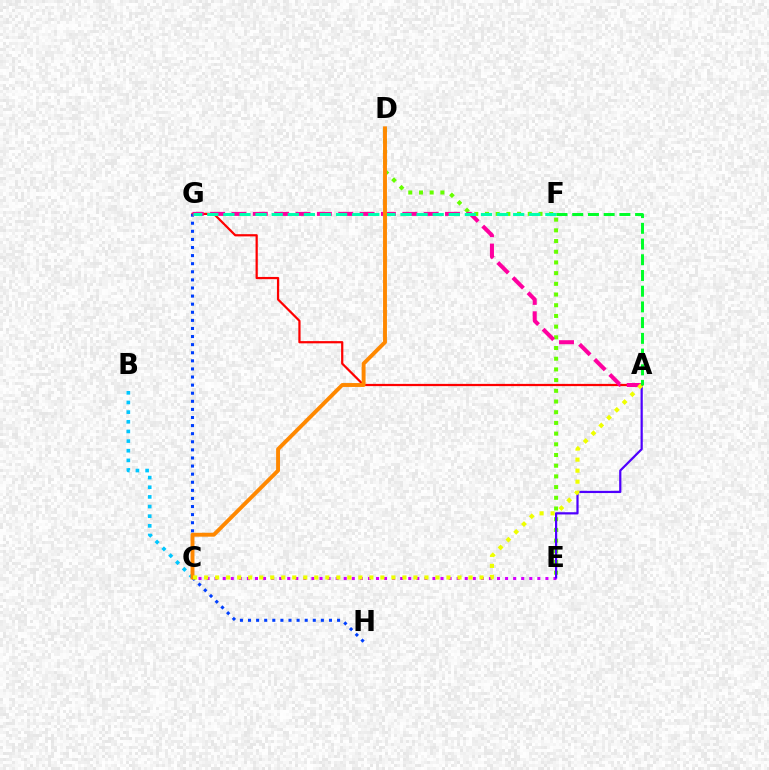{('C', 'E'): [{'color': '#d600ff', 'line_style': 'dotted', 'thickness': 2.19}], ('D', 'E'): [{'color': '#66ff00', 'line_style': 'dotted', 'thickness': 2.91}], ('B', 'C'): [{'color': '#00c7ff', 'line_style': 'dotted', 'thickness': 2.62}], ('A', 'E'): [{'color': '#4f00ff', 'line_style': 'solid', 'thickness': 1.6}], ('A', 'G'): [{'color': '#ff0000', 'line_style': 'solid', 'thickness': 1.6}, {'color': '#ff00a0', 'line_style': 'dashed', 'thickness': 2.9}], ('G', 'H'): [{'color': '#003fff', 'line_style': 'dotted', 'thickness': 2.2}], ('F', 'G'): [{'color': '#00ffaf', 'line_style': 'dashed', 'thickness': 2.19}], ('C', 'D'): [{'color': '#ff8800', 'line_style': 'solid', 'thickness': 2.81}], ('A', 'C'): [{'color': '#eeff00', 'line_style': 'dotted', 'thickness': 2.99}], ('A', 'F'): [{'color': '#00ff27', 'line_style': 'dashed', 'thickness': 2.14}]}